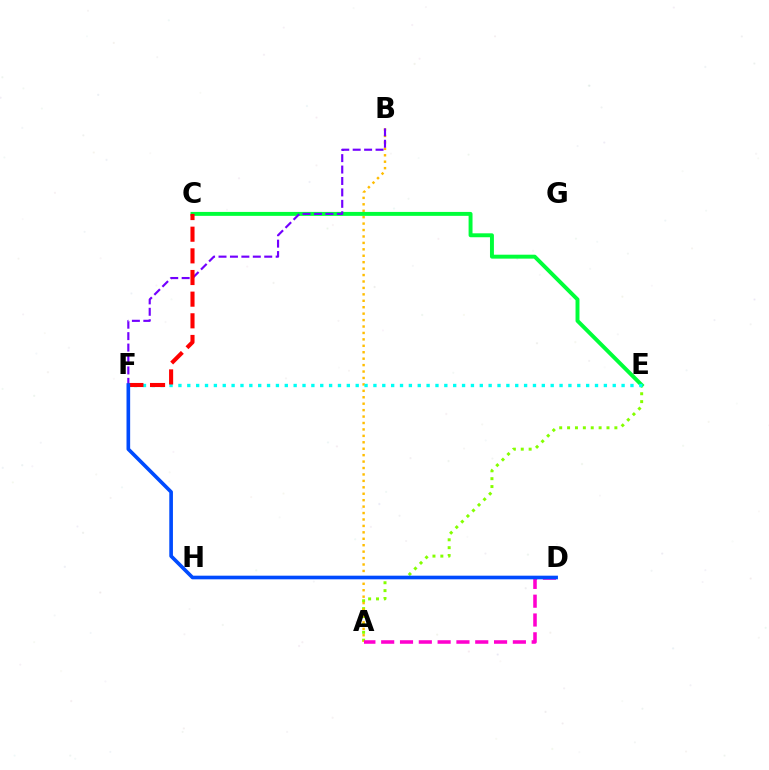{('A', 'E'): [{'color': '#84ff00', 'line_style': 'dotted', 'thickness': 2.14}], ('A', 'B'): [{'color': '#ffbd00', 'line_style': 'dotted', 'thickness': 1.75}], ('C', 'E'): [{'color': '#00ff39', 'line_style': 'solid', 'thickness': 2.83}], ('E', 'F'): [{'color': '#00fff6', 'line_style': 'dotted', 'thickness': 2.41}], ('B', 'F'): [{'color': '#7200ff', 'line_style': 'dashed', 'thickness': 1.55}], ('A', 'D'): [{'color': '#ff00cf', 'line_style': 'dashed', 'thickness': 2.56}], ('C', 'F'): [{'color': '#ff0000', 'line_style': 'dashed', 'thickness': 2.94}], ('D', 'F'): [{'color': '#004bff', 'line_style': 'solid', 'thickness': 2.62}]}